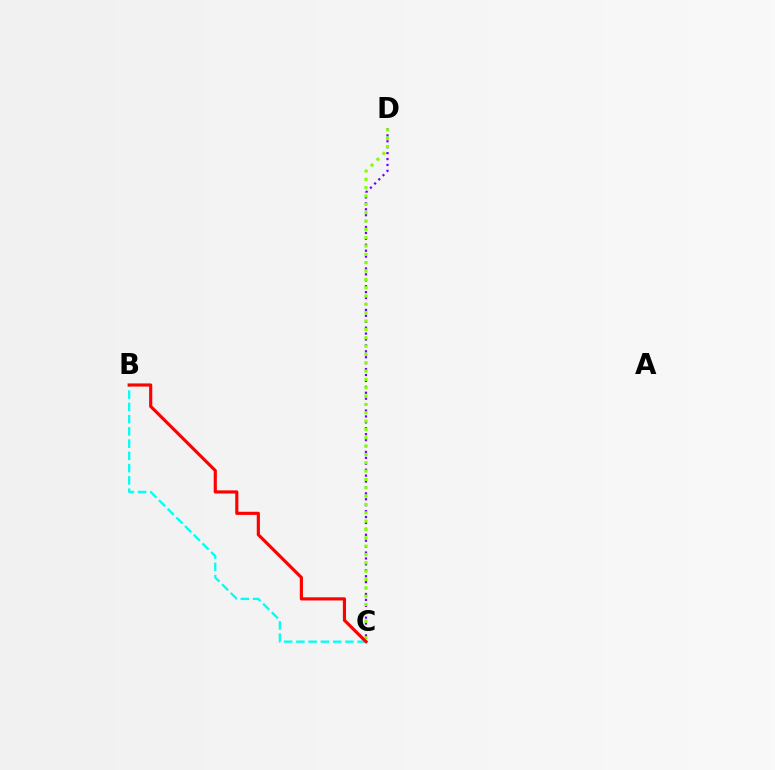{('C', 'D'): [{'color': '#7200ff', 'line_style': 'dotted', 'thickness': 1.61}, {'color': '#84ff00', 'line_style': 'dotted', 'thickness': 2.27}], ('B', 'C'): [{'color': '#00fff6', 'line_style': 'dashed', 'thickness': 1.67}, {'color': '#ff0000', 'line_style': 'solid', 'thickness': 2.27}]}